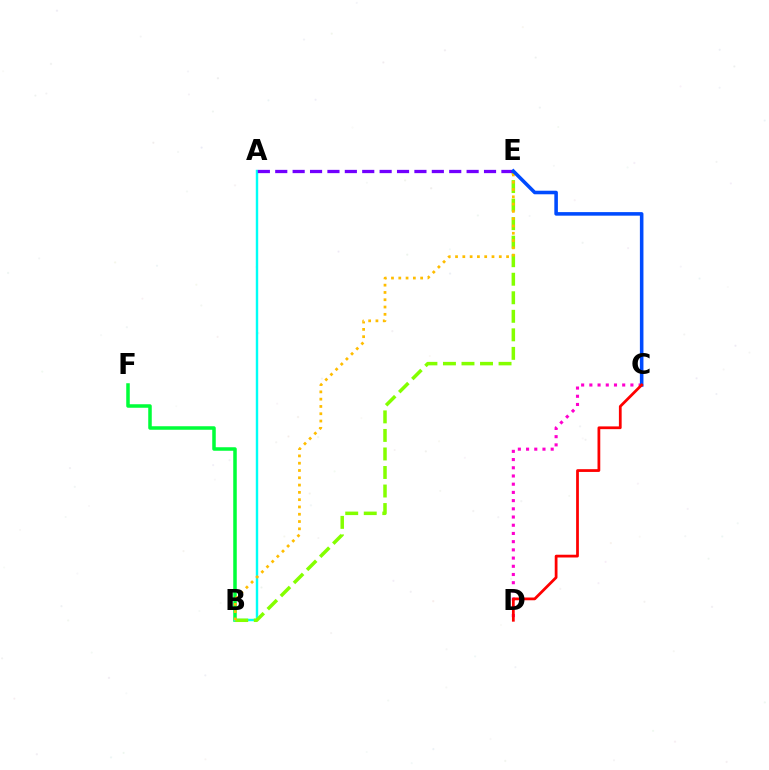{('B', 'F'): [{'color': '#00ff39', 'line_style': 'solid', 'thickness': 2.53}], ('A', 'B'): [{'color': '#00fff6', 'line_style': 'solid', 'thickness': 1.75}], ('C', 'D'): [{'color': '#ff00cf', 'line_style': 'dotted', 'thickness': 2.23}, {'color': '#ff0000', 'line_style': 'solid', 'thickness': 1.99}], ('B', 'E'): [{'color': '#84ff00', 'line_style': 'dashed', 'thickness': 2.52}, {'color': '#ffbd00', 'line_style': 'dotted', 'thickness': 1.98}], ('A', 'E'): [{'color': '#7200ff', 'line_style': 'dashed', 'thickness': 2.36}], ('C', 'E'): [{'color': '#004bff', 'line_style': 'solid', 'thickness': 2.56}]}